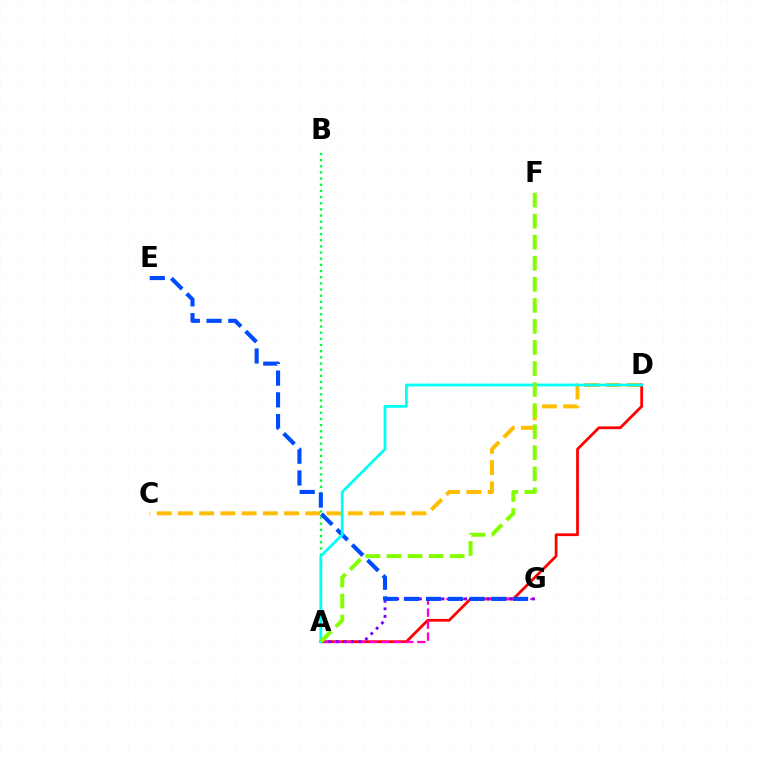{('C', 'D'): [{'color': '#ffbd00', 'line_style': 'dashed', 'thickness': 2.88}], ('A', 'D'): [{'color': '#ff0000', 'line_style': 'solid', 'thickness': 1.99}, {'color': '#00fff6', 'line_style': 'solid', 'thickness': 2.0}], ('A', 'B'): [{'color': '#00ff39', 'line_style': 'dotted', 'thickness': 1.67}], ('A', 'G'): [{'color': '#ff00cf', 'line_style': 'dashed', 'thickness': 1.63}, {'color': '#7200ff', 'line_style': 'dotted', 'thickness': 2.05}], ('E', 'G'): [{'color': '#004bff', 'line_style': 'dashed', 'thickness': 2.95}], ('A', 'F'): [{'color': '#84ff00', 'line_style': 'dashed', 'thickness': 2.86}]}